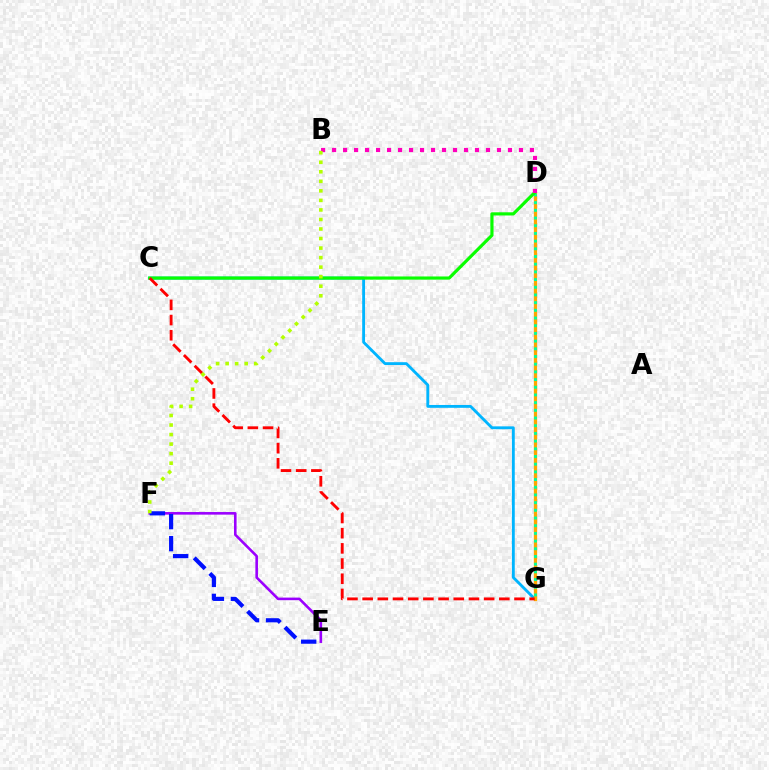{('E', 'F'): [{'color': '#9b00ff', 'line_style': 'solid', 'thickness': 1.87}, {'color': '#0010ff', 'line_style': 'dashed', 'thickness': 2.99}], ('C', 'G'): [{'color': '#00b5ff', 'line_style': 'solid', 'thickness': 2.05}, {'color': '#ff0000', 'line_style': 'dashed', 'thickness': 2.06}], ('D', 'G'): [{'color': '#ffa500', 'line_style': 'solid', 'thickness': 2.39}, {'color': '#00ff9d', 'line_style': 'dotted', 'thickness': 2.09}], ('C', 'D'): [{'color': '#08ff00', 'line_style': 'solid', 'thickness': 2.28}], ('B', 'D'): [{'color': '#ff00bd', 'line_style': 'dotted', 'thickness': 2.99}], ('B', 'F'): [{'color': '#b3ff00', 'line_style': 'dotted', 'thickness': 2.59}]}